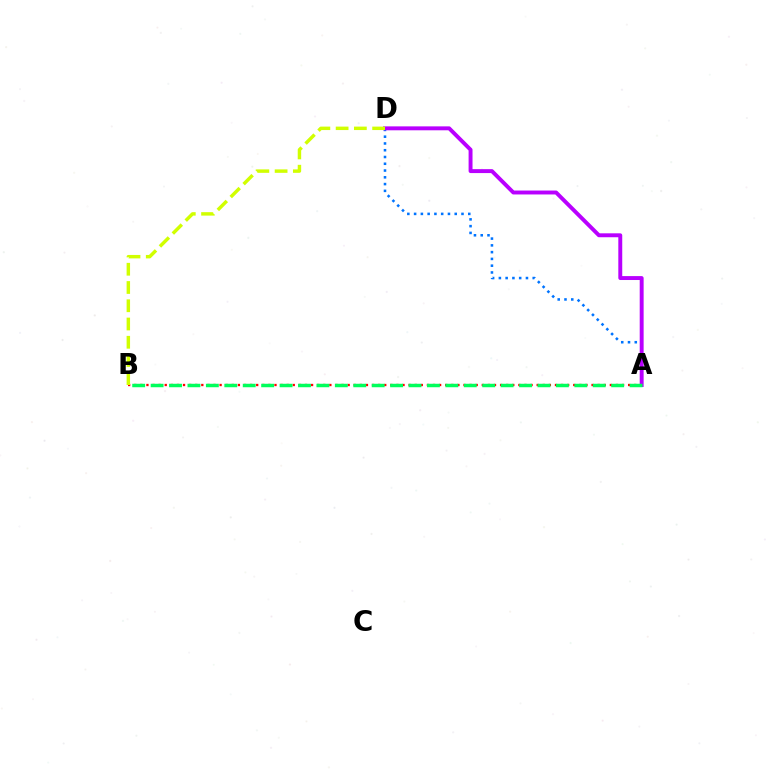{('A', 'B'): [{'color': '#ff0000', 'line_style': 'dotted', 'thickness': 1.66}, {'color': '#00ff5c', 'line_style': 'dashed', 'thickness': 2.5}], ('A', 'D'): [{'color': '#0074ff', 'line_style': 'dotted', 'thickness': 1.84}, {'color': '#b900ff', 'line_style': 'solid', 'thickness': 2.83}], ('B', 'D'): [{'color': '#d1ff00', 'line_style': 'dashed', 'thickness': 2.48}]}